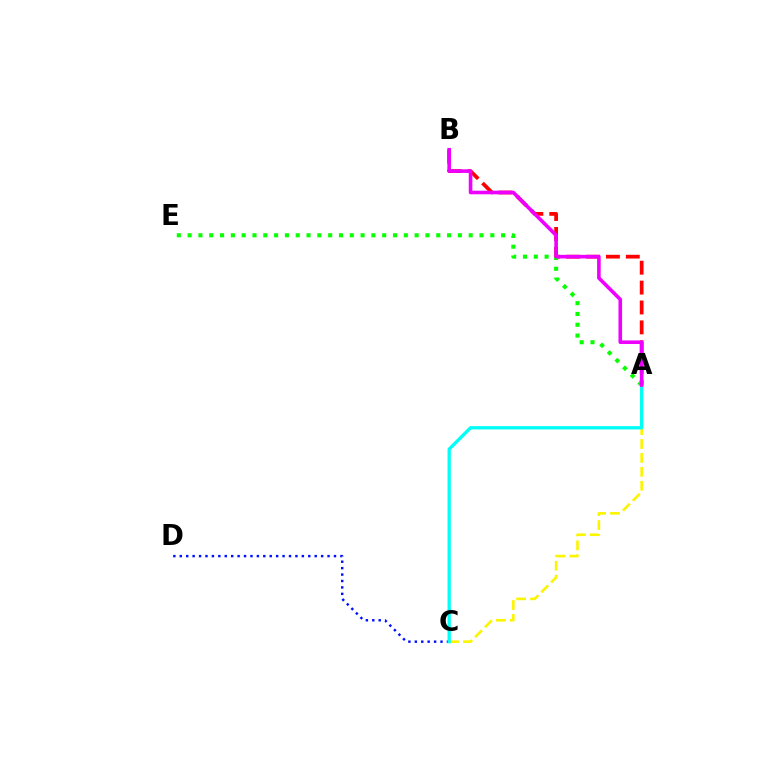{('A', 'C'): [{'color': '#fcf500', 'line_style': 'dashed', 'thickness': 1.89}, {'color': '#00fff6', 'line_style': 'solid', 'thickness': 2.37}], ('A', 'B'): [{'color': '#ff0000', 'line_style': 'dashed', 'thickness': 2.7}, {'color': '#ee00ff', 'line_style': 'solid', 'thickness': 2.59}], ('A', 'E'): [{'color': '#08ff00', 'line_style': 'dotted', 'thickness': 2.94}], ('C', 'D'): [{'color': '#0010ff', 'line_style': 'dotted', 'thickness': 1.75}]}